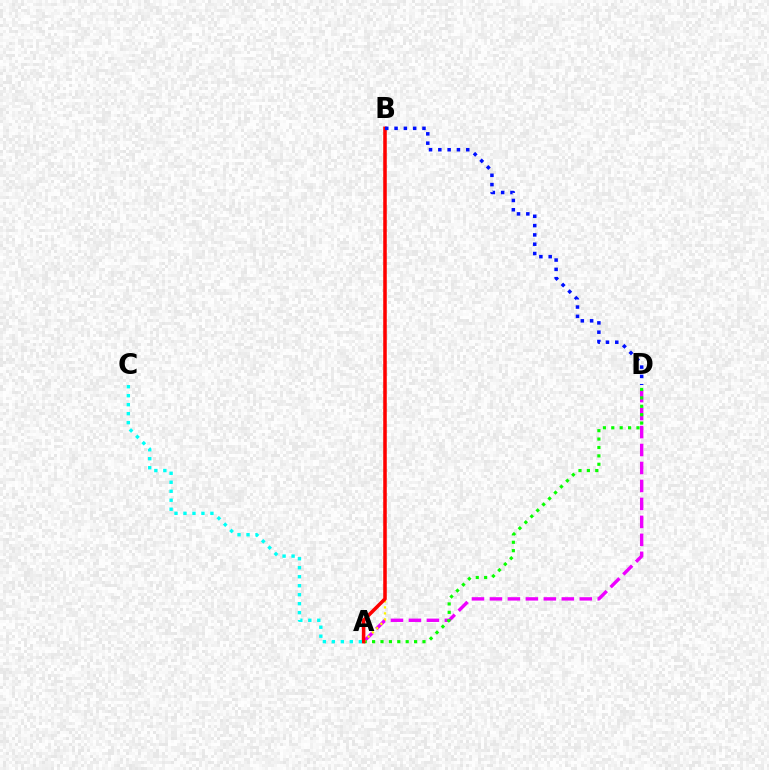{('A', 'D'): [{'color': '#ee00ff', 'line_style': 'dashed', 'thickness': 2.44}, {'color': '#08ff00', 'line_style': 'dotted', 'thickness': 2.28}], ('A', 'B'): [{'color': '#fcf500', 'line_style': 'dotted', 'thickness': 1.63}, {'color': '#ff0000', 'line_style': 'solid', 'thickness': 2.55}], ('A', 'C'): [{'color': '#00fff6', 'line_style': 'dotted', 'thickness': 2.44}], ('B', 'D'): [{'color': '#0010ff', 'line_style': 'dotted', 'thickness': 2.53}]}